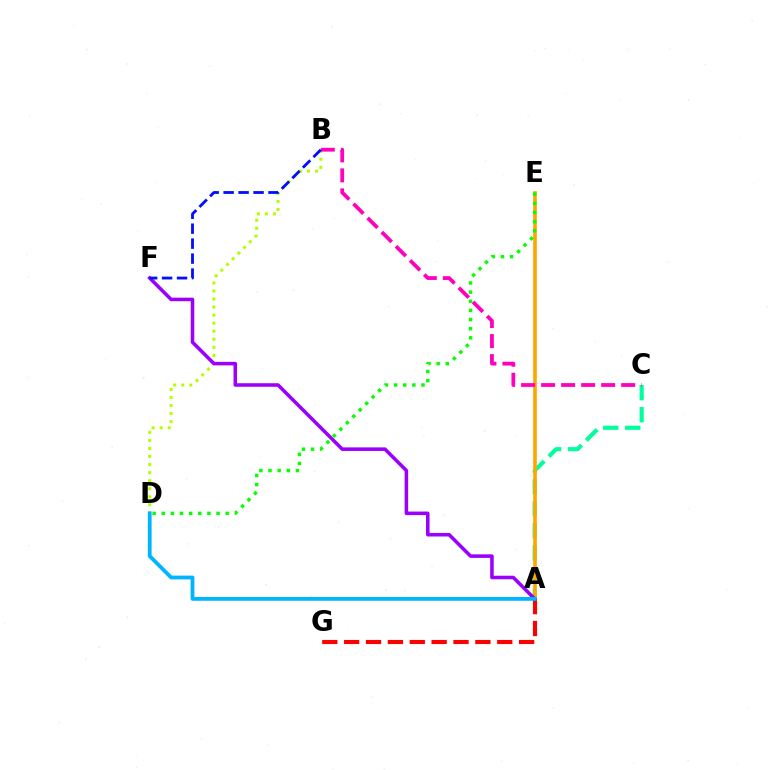{('A', 'C'): [{'color': '#00ff9d', 'line_style': 'dashed', 'thickness': 2.99}], ('B', 'D'): [{'color': '#b3ff00', 'line_style': 'dotted', 'thickness': 2.19}], ('A', 'E'): [{'color': '#ffa500', 'line_style': 'solid', 'thickness': 2.62}], ('A', 'G'): [{'color': '#ff0000', 'line_style': 'dashed', 'thickness': 2.97}], ('B', 'C'): [{'color': '#ff00bd', 'line_style': 'dashed', 'thickness': 2.72}], ('D', 'E'): [{'color': '#08ff00', 'line_style': 'dotted', 'thickness': 2.48}], ('A', 'F'): [{'color': '#9b00ff', 'line_style': 'solid', 'thickness': 2.56}], ('B', 'F'): [{'color': '#0010ff', 'line_style': 'dashed', 'thickness': 2.03}], ('A', 'D'): [{'color': '#00b5ff', 'line_style': 'solid', 'thickness': 2.73}]}